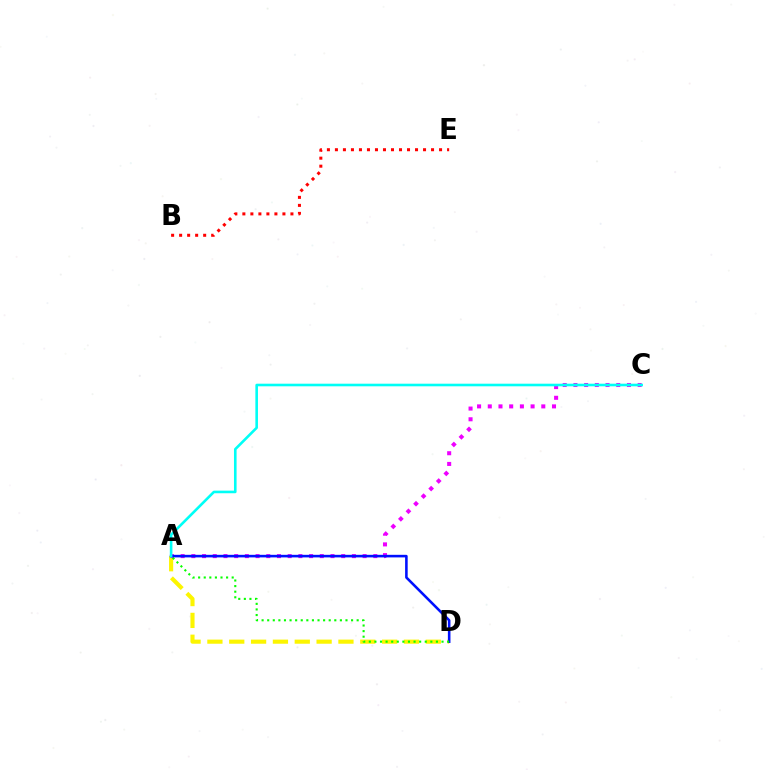{('B', 'E'): [{'color': '#ff0000', 'line_style': 'dotted', 'thickness': 2.18}], ('A', 'D'): [{'color': '#fcf500', 'line_style': 'dashed', 'thickness': 2.97}, {'color': '#0010ff', 'line_style': 'solid', 'thickness': 1.86}, {'color': '#08ff00', 'line_style': 'dotted', 'thickness': 1.52}], ('A', 'C'): [{'color': '#ee00ff', 'line_style': 'dotted', 'thickness': 2.91}, {'color': '#00fff6', 'line_style': 'solid', 'thickness': 1.88}]}